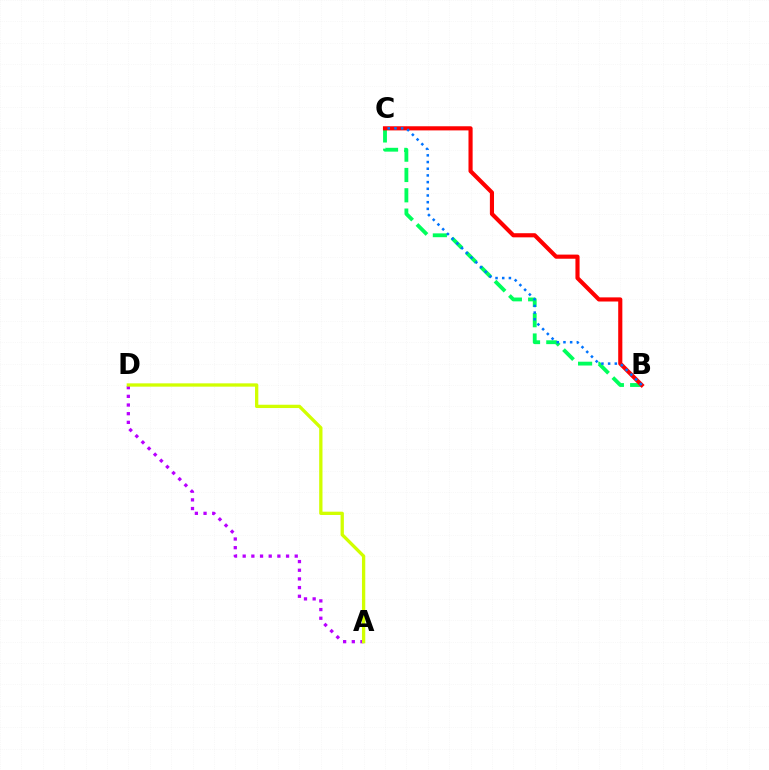{('A', 'D'): [{'color': '#b900ff', 'line_style': 'dotted', 'thickness': 2.36}, {'color': '#d1ff00', 'line_style': 'solid', 'thickness': 2.38}], ('B', 'C'): [{'color': '#00ff5c', 'line_style': 'dashed', 'thickness': 2.76}, {'color': '#ff0000', 'line_style': 'solid', 'thickness': 2.98}, {'color': '#0074ff', 'line_style': 'dotted', 'thickness': 1.82}]}